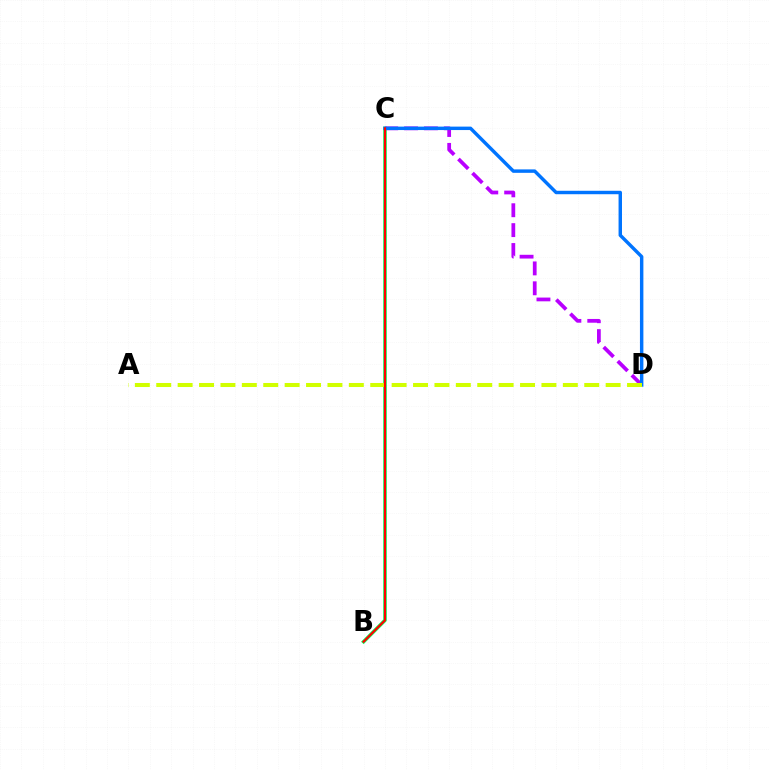{('B', 'C'): [{'color': '#00ff5c', 'line_style': 'solid', 'thickness': 2.57}, {'color': '#ff0000', 'line_style': 'solid', 'thickness': 1.56}], ('C', 'D'): [{'color': '#b900ff', 'line_style': 'dashed', 'thickness': 2.7}, {'color': '#0074ff', 'line_style': 'solid', 'thickness': 2.47}], ('A', 'D'): [{'color': '#d1ff00', 'line_style': 'dashed', 'thickness': 2.91}]}